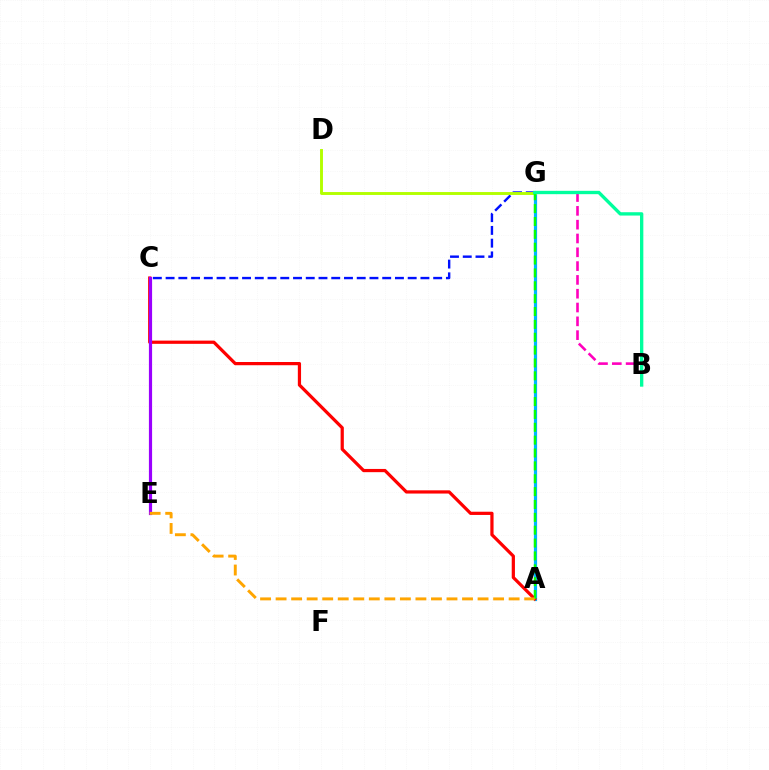{('A', 'G'): [{'color': '#00b5ff', 'line_style': 'solid', 'thickness': 2.3}, {'color': '#08ff00', 'line_style': 'dashed', 'thickness': 1.75}], ('A', 'C'): [{'color': '#ff0000', 'line_style': 'solid', 'thickness': 2.32}], ('C', 'E'): [{'color': '#9b00ff', 'line_style': 'solid', 'thickness': 2.29}], ('C', 'G'): [{'color': '#0010ff', 'line_style': 'dashed', 'thickness': 1.73}], ('B', 'G'): [{'color': '#ff00bd', 'line_style': 'dashed', 'thickness': 1.88}, {'color': '#00ff9d', 'line_style': 'solid', 'thickness': 2.41}], ('D', 'G'): [{'color': '#b3ff00', 'line_style': 'solid', 'thickness': 2.1}], ('A', 'E'): [{'color': '#ffa500', 'line_style': 'dashed', 'thickness': 2.11}]}